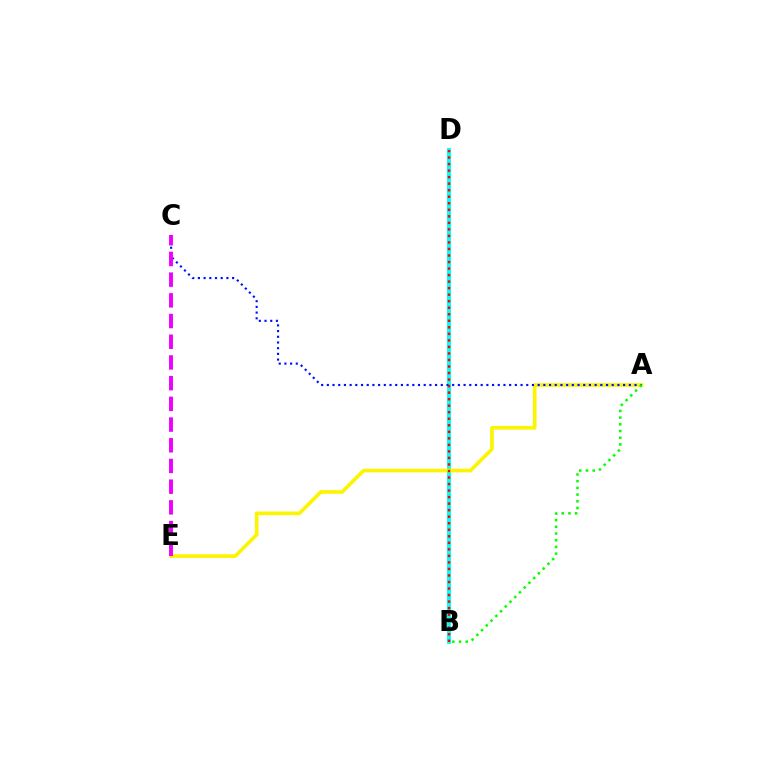{('B', 'D'): [{'color': '#00fff6', 'line_style': 'solid', 'thickness': 2.81}, {'color': '#ff0000', 'line_style': 'dotted', 'thickness': 1.77}], ('A', 'E'): [{'color': '#fcf500', 'line_style': 'solid', 'thickness': 2.62}], ('A', 'C'): [{'color': '#0010ff', 'line_style': 'dotted', 'thickness': 1.55}], ('C', 'E'): [{'color': '#ee00ff', 'line_style': 'dashed', 'thickness': 2.81}], ('A', 'B'): [{'color': '#08ff00', 'line_style': 'dotted', 'thickness': 1.82}]}